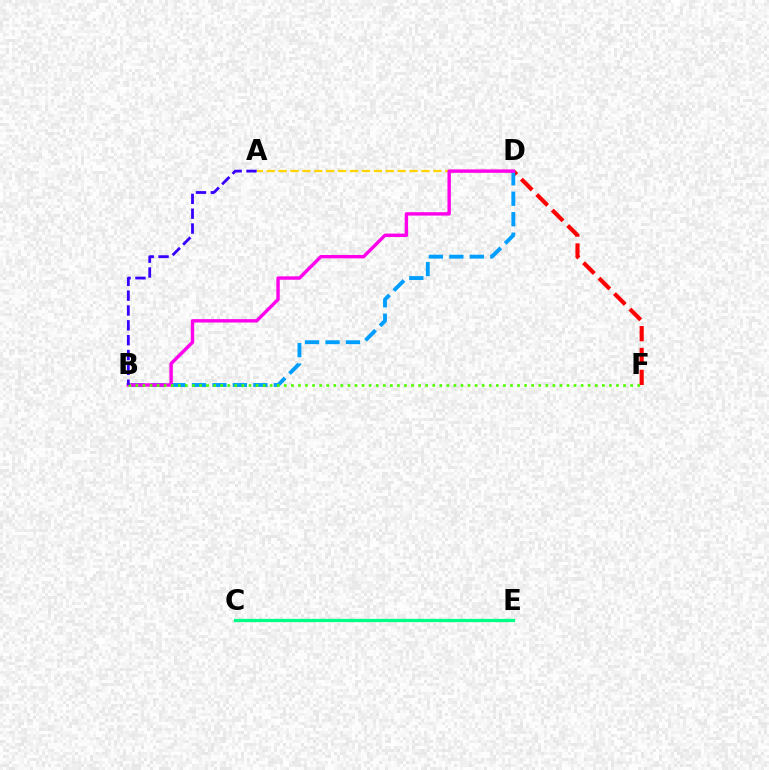{('C', 'E'): [{'color': '#00ff86', 'line_style': 'solid', 'thickness': 2.34}], ('A', 'D'): [{'color': '#ffd500', 'line_style': 'dashed', 'thickness': 1.62}], ('D', 'F'): [{'color': '#ff0000', 'line_style': 'dashed', 'thickness': 2.97}], ('B', 'D'): [{'color': '#009eff', 'line_style': 'dashed', 'thickness': 2.78}, {'color': '#ff00ed', 'line_style': 'solid', 'thickness': 2.44}], ('B', 'F'): [{'color': '#4fff00', 'line_style': 'dotted', 'thickness': 1.92}], ('A', 'B'): [{'color': '#3700ff', 'line_style': 'dashed', 'thickness': 2.02}]}